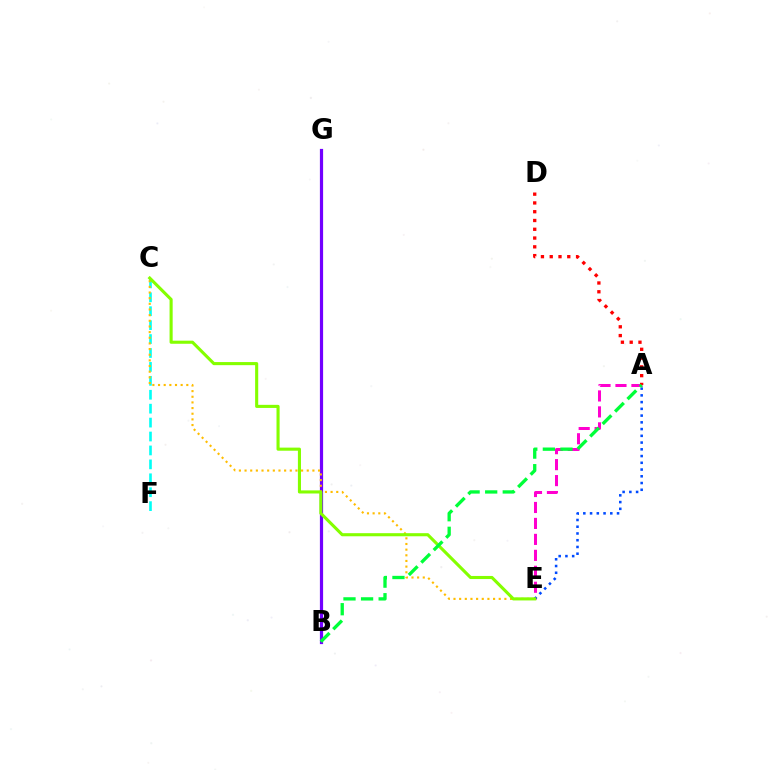{('B', 'G'): [{'color': '#7200ff', 'line_style': 'solid', 'thickness': 2.3}], ('C', 'F'): [{'color': '#00fff6', 'line_style': 'dashed', 'thickness': 1.89}], ('A', 'E'): [{'color': '#ff00cf', 'line_style': 'dashed', 'thickness': 2.17}, {'color': '#004bff', 'line_style': 'dotted', 'thickness': 1.83}], ('C', 'E'): [{'color': '#ffbd00', 'line_style': 'dotted', 'thickness': 1.54}, {'color': '#84ff00', 'line_style': 'solid', 'thickness': 2.23}], ('A', 'D'): [{'color': '#ff0000', 'line_style': 'dotted', 'thickness': 2.39}], ('A', 'B'): [{'color': '#00ff39', 'line_style': 'dashed', 'thickness': 2.39}]}